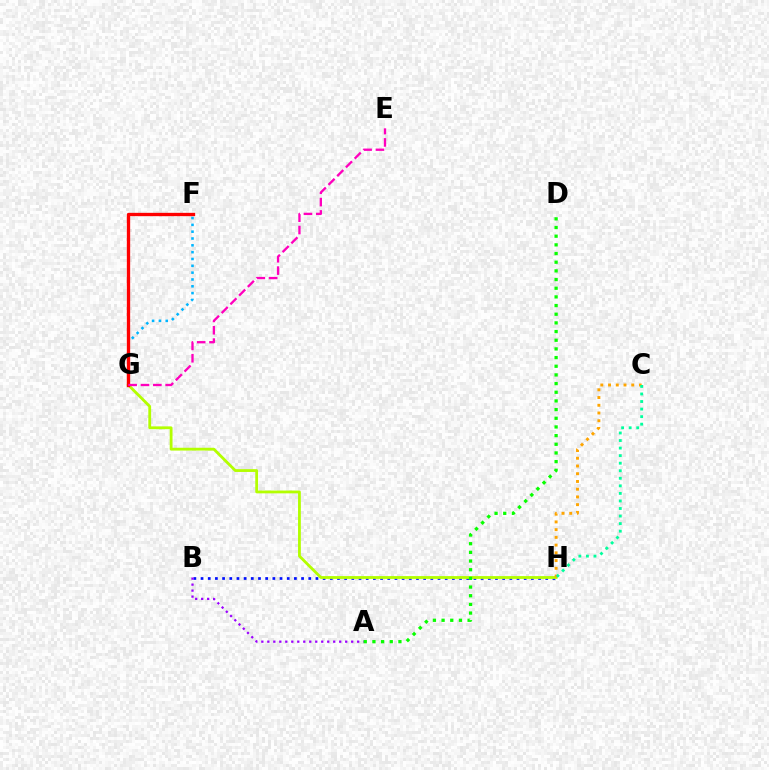{('F', 'G'): [{'color': '#00b5ff', 'line_style': 'dotted', 'thickness': 1.85}, {'color': '#ff0000', 'line_style': 'solid', 'thickness': 2.4}], ('B', 'H'): [{'color': '#0010ff', 'line_style': 'dotted', 'thickness': 1.95}], ('A', 'B'): [{'color': '#9b00ff', 'line_style': 'dotted', 'thickness': 1.63}], ('G', 'H'): [{'color': '#b3ff00', 'line_style': 'solid', 'thickness': 2.02}], ('A', 'D'): [{'color': '#08ff00', 'line_style': 'dotted', 'thickness': 2.36}], ('E', 'G'): [{'color': '#ff00bd', 'line_style': 'dashed', 'thickness': 1.68}], ('C', 'H'): [{'color': '#ffa500', 'line_style': 'dotted', 'thickness': 2.1}, {'color': '#00ff9d', 'line_style': 'dotted', 'thickness': 2.05}]}